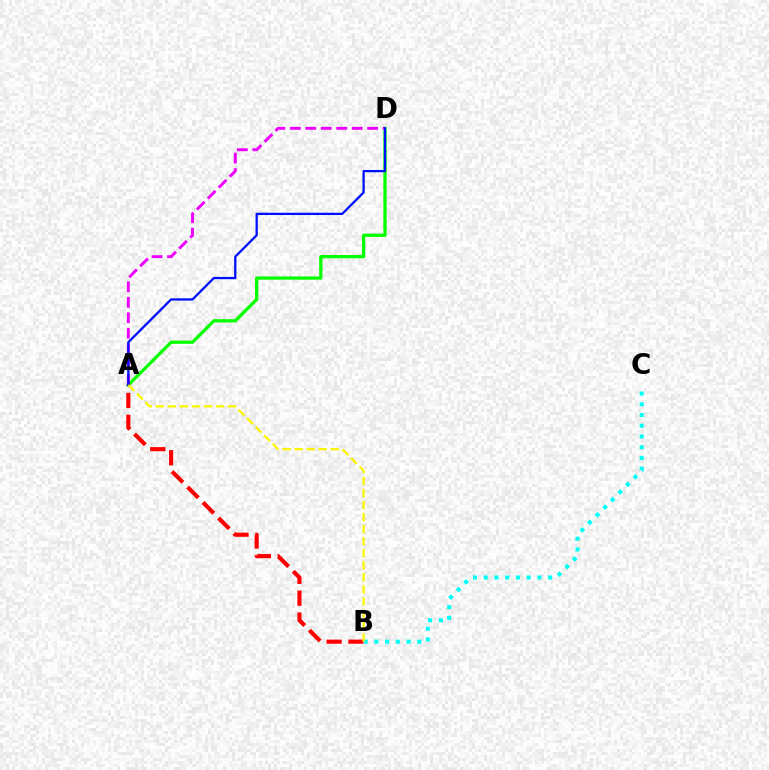{('A', 'B'): [{'color': '#ff0000', 'line_style': 'dashed', 'thickness': 2.97}, {'color': '#fcf500', 'line_style': 'dashed', 'thickness': 1.64}], ('B', 'C'): [{'color': '#00fff6', 'line_style': 'dotted', 'thickness': 2.92}], ('A', 'D'): [{'color': '#08ff00', 'line_style': 'solid', 'thickness': 2.37}, {'color': '#ee00ff', 'line_style': 'dashed', 'thickness': 2.1}, {'color': '#0010ff', 'line_style': 'solid', 'thickness': 1.64}]}